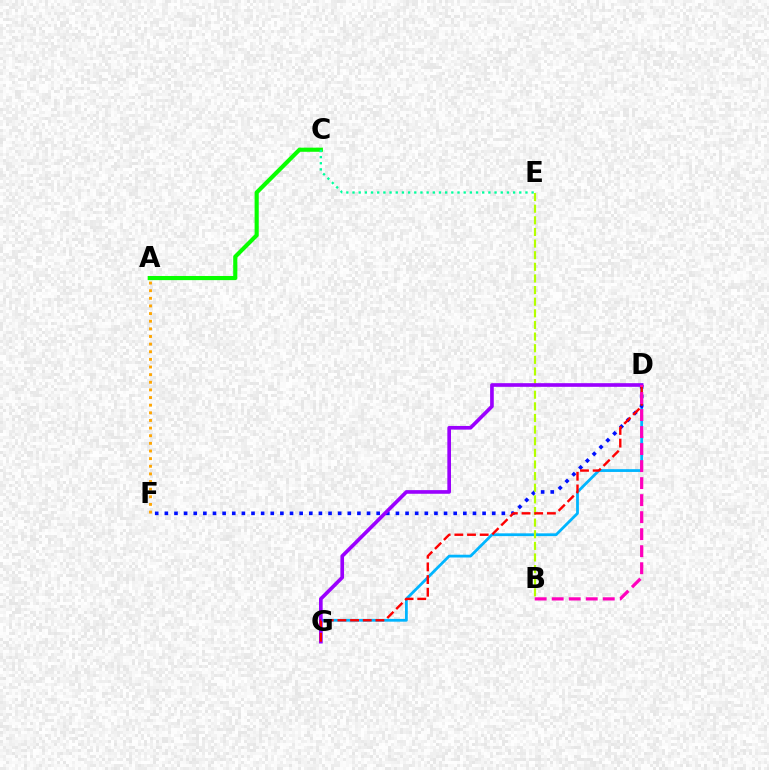{('A', 'F'): [{'color': '#ffa500', 'line_style': 'dotted', 'thickness': 2.07}], ('D', 'G'): [{'color': '#00b5ff', 'line_style': 'solid', 'thickness': 2.0}, {'color': '#9b00ff', 'line_style': 'solid', 'thickness': 2.63}, {'color': '#ff0000', 'line_style': 'dashed', 'thickness': 1.72}], ('A', 'C'): [{'color': '#08ff00', 'line_style': 'solid', 'thickness': 2.98}], ('D', 'F'): [{'color': '#0010ff', 'line_style': 'dotted', 'thickness': 2.62}], ('C', 'E'): [{'color': '#00ff9d', 'line_style': 'dotted', 'thickness': 1.68}], ('B', 'E'): [{'color': '#b3ff00', 'line_style': 'dashed', 'thickness': 1.58}], ('B', 'D'): [{'color': '#ff00bd', 'line_style': 'dashed', 'thickness': 2.31}]}